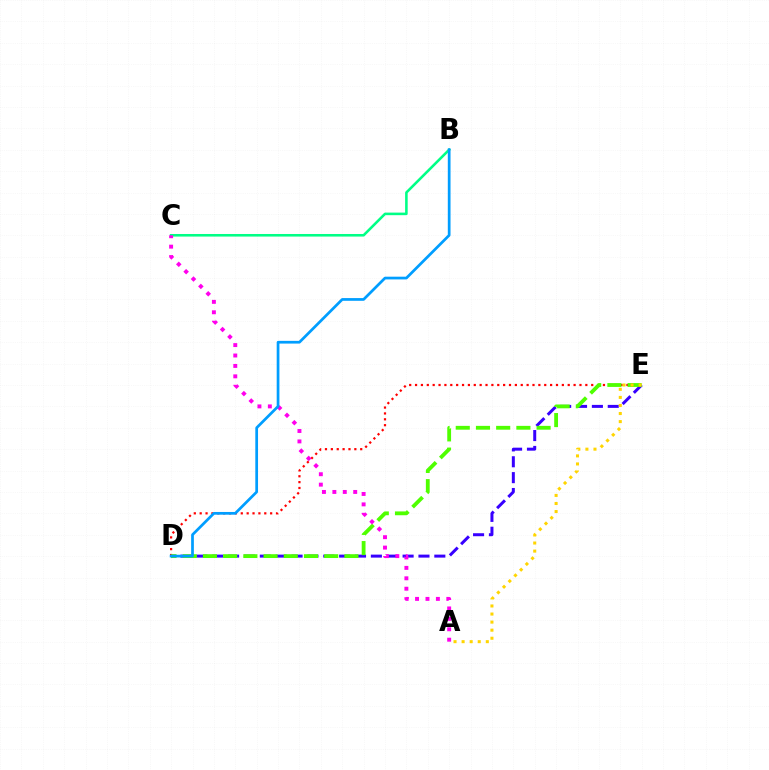{('B', 'C'): [{'color': '#00ff86', 'line_style': 'solid', 'thickness': 1.86}], ('D', 'E'): [{'color': '#3700ff', 'line_style': 'dashed', 'thickness': 2.16}, {'color': '#ff0000', 'line_style': 'dotted', 'thickness': 1.6}, {'color': '#4fff00', 'line_style': 'dashed', 'thickness': 2.75}], ('A', 'C'): [{'color': '#ff00ed', 'line_style': 'dotted', 'thickness': 2.83}], ('A', 'E'): [{'color': '#ffd500', 'line_style': 'dotted', 'thickness': 2.19}], ('B', 'D'): [{'color': '#009eff', 'line_style': 'solid', 'thickness': 1.96}]}